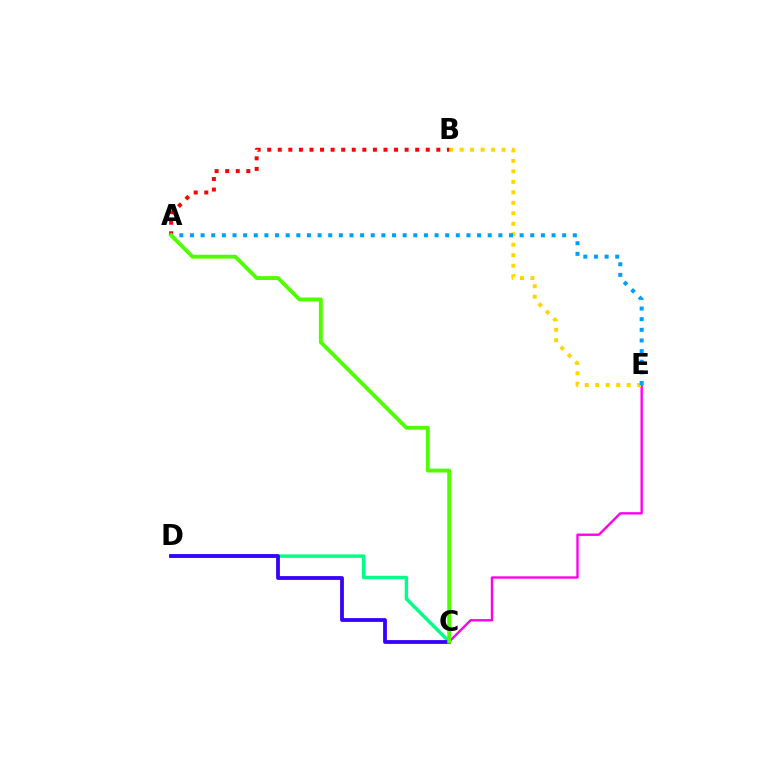{('C', 'E'): [{'color': '#ff00ed', 'line_style': 'solid', 'thickness': 1.7}], ('B', 'E'): [{'color': '#ffd500', 'line_style': 'dotted', 'thickness': 2.85}], ('A', 'B'): [{'color': '#ff0000', 'line_style': 'dotted', 'thickness': 2.87}], ('C', 'D'): [{'color': '#00ff86', 'line_style': 'solid', 'thickness': 2.48}, {'color': '#3700ff', 'line_style': 'solid', 'thickness': 2.73}], ('A', 'E'): [{'color': '#009eff', 'line_style': 'dotted', 'thickness': 2.89}], ('A', 'C'): [{'color': '#4fff00', 'line_style': 'solid', 'thickness': 2.78}]}